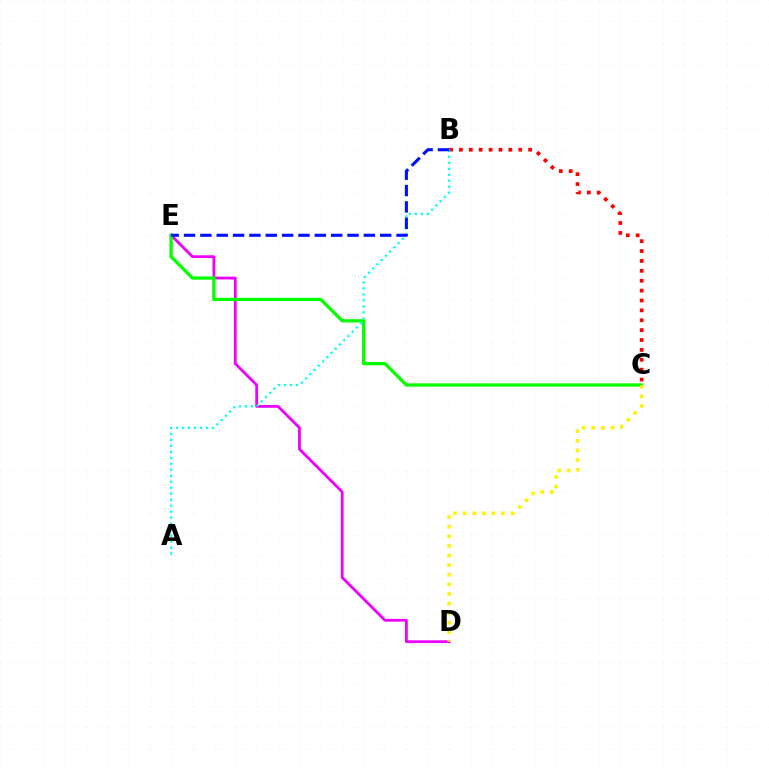{('D', 'E'): [{'color': '#ee00ff', 'line_style': 'solid', 'thickness': 2.0}], ('B', 'C'): [{'color': '#ff0000', 'line_style': 'dotted', 'thickness': 2.69}], ('C', 'E'): [{'color': '#08ff00', 'line_style': 'solid', 'thickness': 2.39}], ('A', 'B'): [{'color': '#00fff6', 'line_style': 'dotted', 'thickness': 1.63}], ('B', 'E'): [{'color': '#0010ff', 'line_style': 'dashed', 'thickness': 2.22}], ('C', 'D'): [{'color': '#fcf500', 'line_style': 'dotted', 'thickness': 2.61}]}